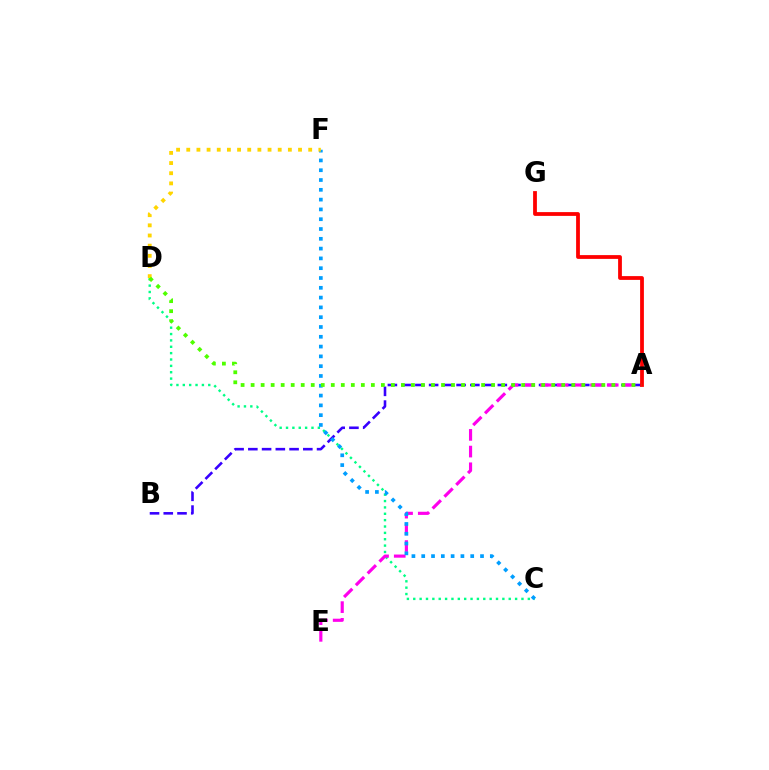{('A', 'B'): [{'color': '#3700ff', 'line_style': 'dashed', 'thickness': 1.87}], ('C', 'D'): [{'color': '#00ff86', 'line_style': 'dotted', 'thickness': 1.73}], ('A', 'E'): [{'color': '#ff00ed', 'line_style': 'dashed', 'thickness': 2.27}], ('C', 'F'): [{'color': '#009eff', 'line_style': 'dotted', 'thickness': 2.66}], ('A', 'G'): [{'color': '#ff0000', 'line_style': 'solid', 'thickness': 2.72}], ('D', 'F'): [{'color': '#ffd500', 'line_style': 'dotted', 'thickness': 2.76}], ('A', 'D'): [{'color': '#4fff00', 'line_style': 'dotted', 'thickness': 2.72}]}